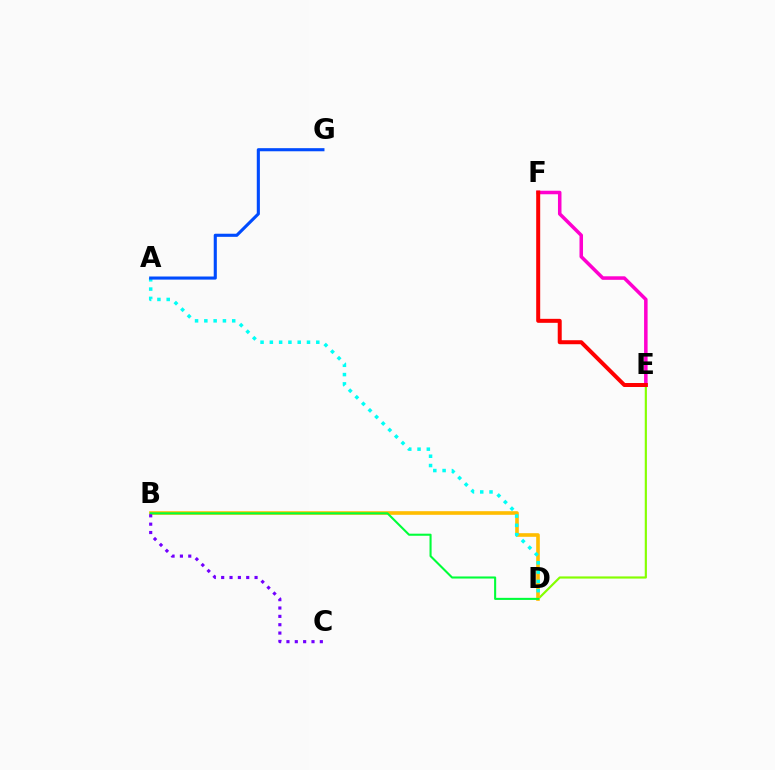{('E', 'F'): [{'color': '#ff00cf', 'line_style': 'solid', 'thickness': 2.54}, {'color': '#ff0000', 'line_style': 'solid', 'thickness': 2.87}], ('D', 'E'): [{'color': '#84ff00', 'line_style': 'solid', 'thickness': 1.56}], ('B', 'D'): [{'color': '#ffbd00', 'line_style': 'solid', 'thickness': 2.6}, {'color': '#00ff39', 'line_style': 'solid', 'thickness': 1.5}], ('A', 'D'): [{'color': '#00fff6', 'line_style': 'dotted', 'thickness': 2.52}], ('A', 'G'): [{'color': '#004bff', 'line_style': 'solid', 'thickness': 2.24}], ('B', 'C'): [{'color': '#7200ff', 'line_style': 'dotted', 'thickness': 2.27}]}